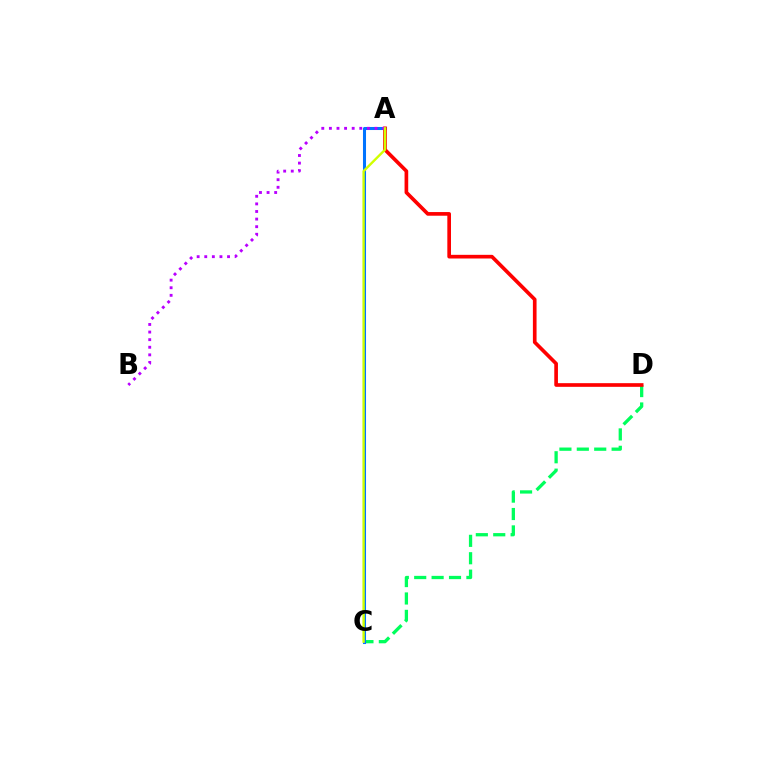{('C', 'D'): [{'color': '#00ff5c', 'line_style': 'dashed', 'thickness': 2.36}], ('A', 'C'): [{'color': '#0074ff', 'line_style': 'solid', 'thickness': 2.19}, {'color': '#d1ff00', 'line_style': 'solid', 'thickness': 1.71}], ('A', 'D'): [{'color': '#ff0000', 'line_style': 'solid', 'thickness': 2.64}], ('A', 'B'): [{'color': '#b900ff', 'line_style': 'dotted', 'thickness': 2.06}]}